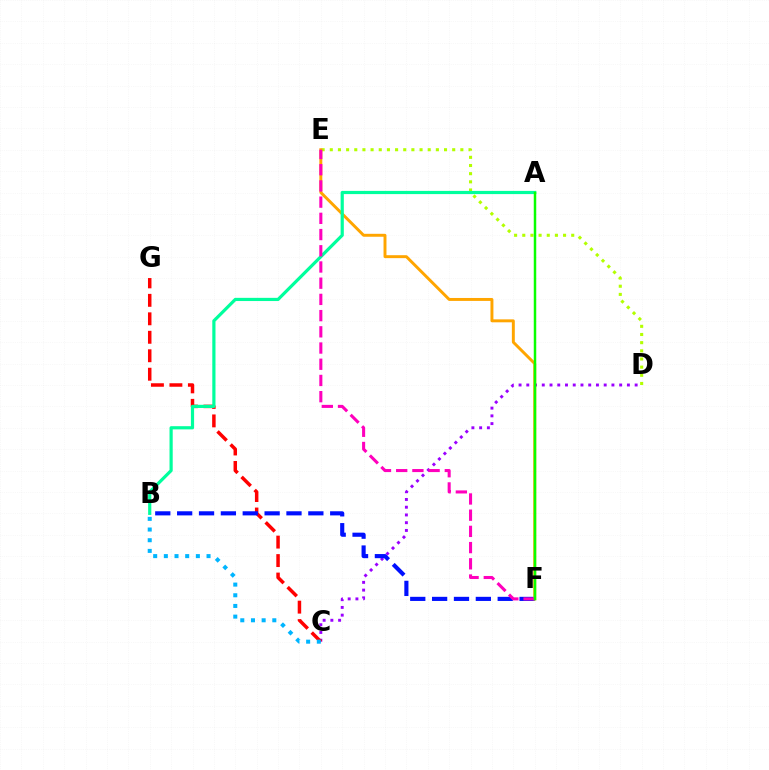{('C', 'D'): [{'color': '#9b00ff', 'line_style': 'dotted', 'thickness': 2.1}], ('C', 'G'): [{'color': '#ff0000', 'line_style': 'dashed', 'thickness': 2.51}], ('B', 'C'): [{'color': '#00b5ff', 'line_style': 'dotted', 'thickness': 2.9}], ('D', 'E'): [{'color': '#b3ff00', 'line_style': 'dotted', 'thickness': 2.22}], ('B', 'F'): [{'color': '#0010ff', 'line_style': 'dashed', 'thickness': 2.97}], ('E', 'F'): [{'color': '#ffa500', 'line_style': 'solid', 'thickness': 2.12}, {'color': '#ff00bd', 'line_style': 'dashed', 'thickness': 2.2}], ('A', 'B'): [{'color': '#00ff9d', 'line_style': 'solid', 'thickness': 2.3}], ('A', 'F'): [{'color': '#08ff00', 'line_style': 'solid', 'thickness': 1.79}]}